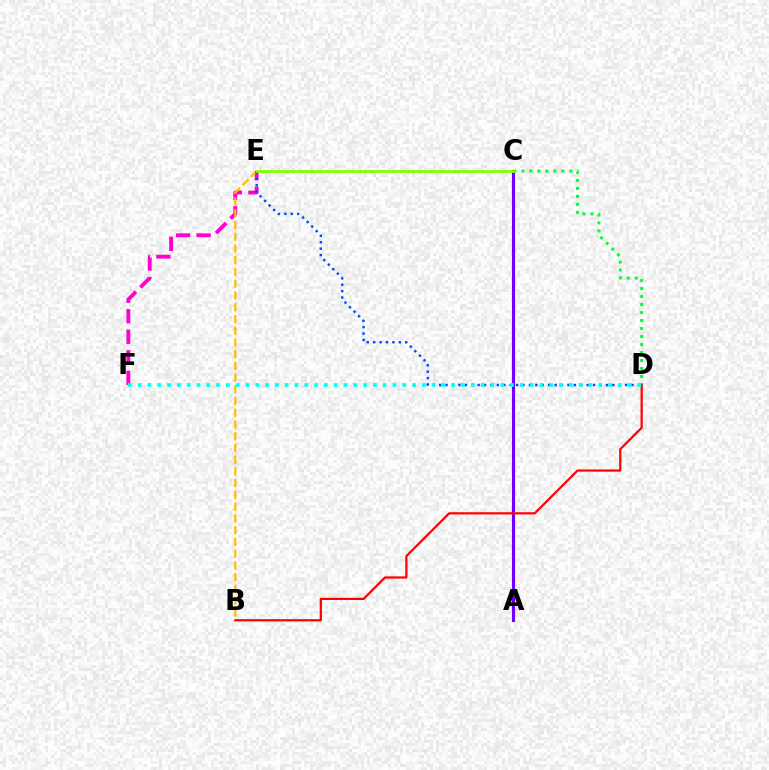{('E', 'F'): [{'color': '#ff00cf', 'line_style': 'dashed', 'thickness': 2.79}], ('B', 'E'): [{'color': '#ffbd00', 'line_style': 'dashed', 'thickness': 1.59}], ('A', 'C'): [{'color': '#7200ff', 'line_style': 'solid', 'thickness': 2.24}], ('D', 'E'): [{'color': '#004bff', 'line_style': 'dotted', 'thickness': 1.74}], ('C', 'D'): [{'color': '#00ff39', 'line_style': 'dotted', 'thickness': 2.17}], ('B', 'D'): [{'color': '#ff0000', 'line_style': 'solid', 'thickness': 1.59}], ('D', 'F'): [{'color': '#00fff6', 'line_style': 'dotted', 'thickness': 2.66}], ('C', 'E'): [{'color': '#84ff00', 'line_style': 'solid', 'thickness': 1.99}]}